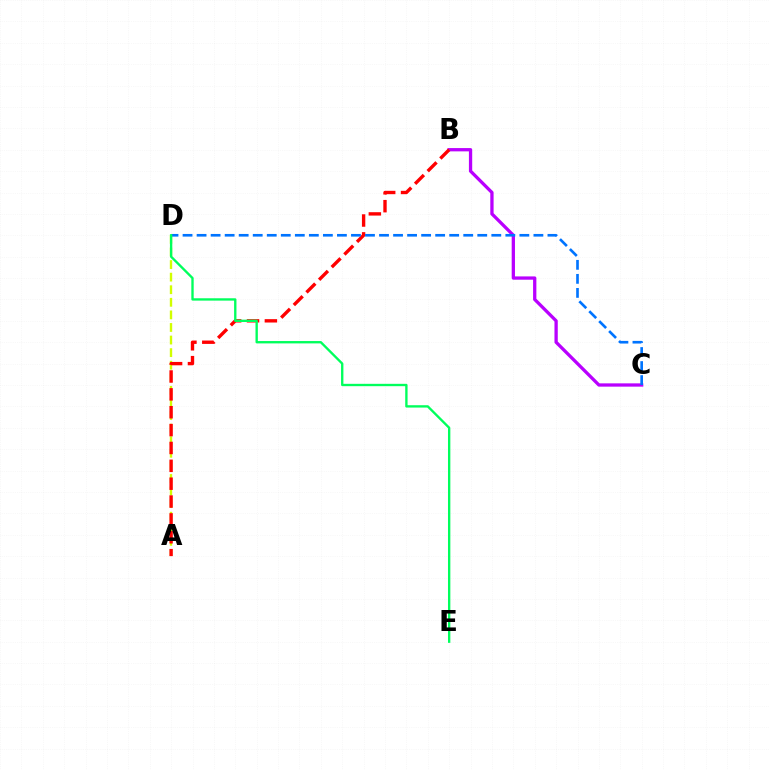{('B', 'C'): [{'color': '#b900ff', 'line_style': 'solid', 'thickness': 2.37}], ('A', 'D'): [{'color': '#d1ff00', 'line_style': 'dashed', 'thickness': 1.71}], ('A', 'B'): [{'color': '#ff0000', 'line_style': 'dashed', 'thickness': 2.43}], ('C', 'D'): [{'color': '#0074ff', 'line_style': 'dashed', 'thickness': 1.91}], ('D', 'E'): [{'color': '#00ff5c', 'line_style': 'solid', 'thickness': 1.69}]}